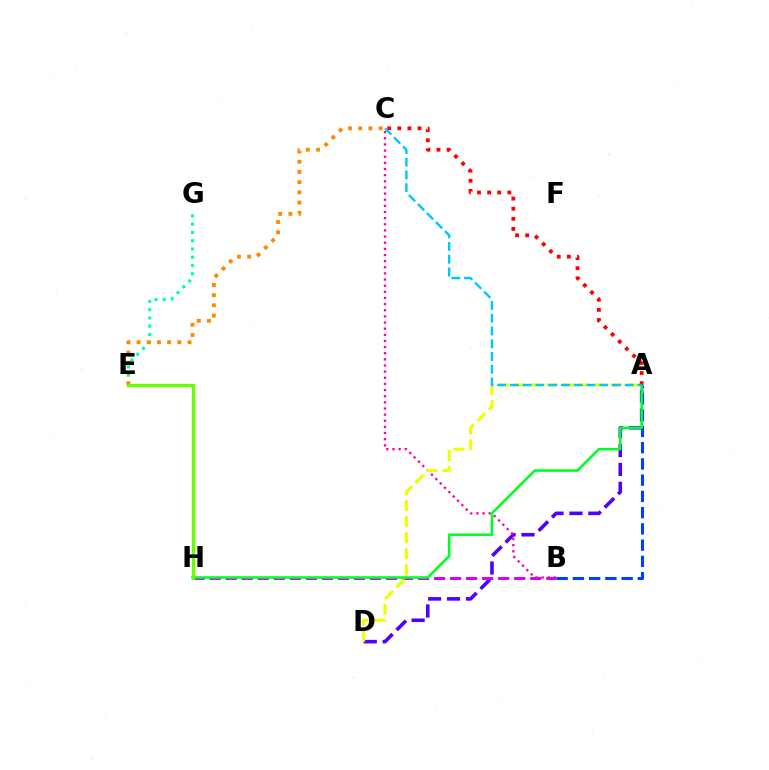{('A', 'D'): [{'color': '#4f00ff', 'line_style': 'dashed', 'thickness': 2.57}, {'color': '#eeff00', 'line_style': 'dashed', 'thickness': 2.18}], ('E', 'G'): [{'color': '#00ffaf', 'line_style': 'dotted', 'thickness': 2.25}], ('B', 'H'): [{'color': '#d600ff', 'line_style': 'dashed', 'thickness': 2.18}], ('A', 'B'): [{'color': '#003fff', 'line_style': 'dashed', 'thickness': 2.21}], ('B', 'C'): [{'color': '#ff00a0', 'line_style': 'dotted', 'thickness': 1.67}], ('A', 'H'): [{'color': '#00ff27', 'line_style': 'solid', 'thickness': 1.86}], ('C', 'E'): [{'color': '#ff8800', 'line_style': 'dotted', 'thickness': 2.77}], ('A', 'C'): [{'color': '#ff0000', 'line_style': 'dotted', 'thickness': 2.75}, {'color': '#00c7ff', 'line_style': 'dashed', 'thickness': 1.73}], ('E', 'H'): [{'color': '#66ff00', 'line_style': 'solid', 'thickness': 2.41}]}